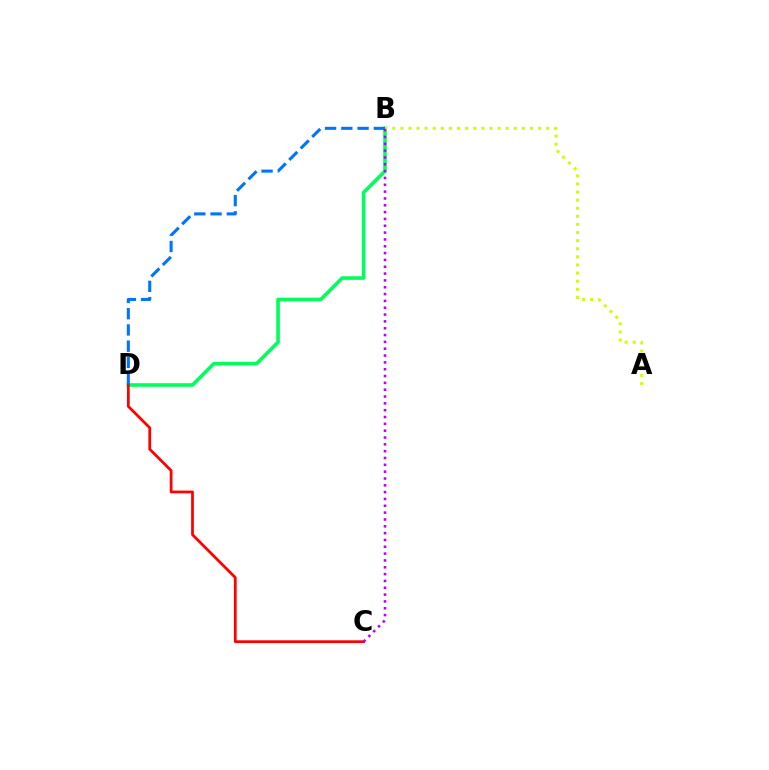{('B', 'D'): [{'color': '#00ff5c', 'line_style': 'solid', 'thickness': 2.58}, {'color': '#0074ff', 'line_style': 'dashed', 'thickness': 2.21}], ('C', 'D'): [{'color': '#ff0000', 'line_style': 'solid', 'thickness': 1.98}], ('A', 'B'): [{'color': '#d1ff00', 'line_style': 'dotted', 'thickness': 2.2}], ('B', 'C'): [{'color': '#b900ff', 'line_style': 'dotted', 'thickness': 1.86}]}